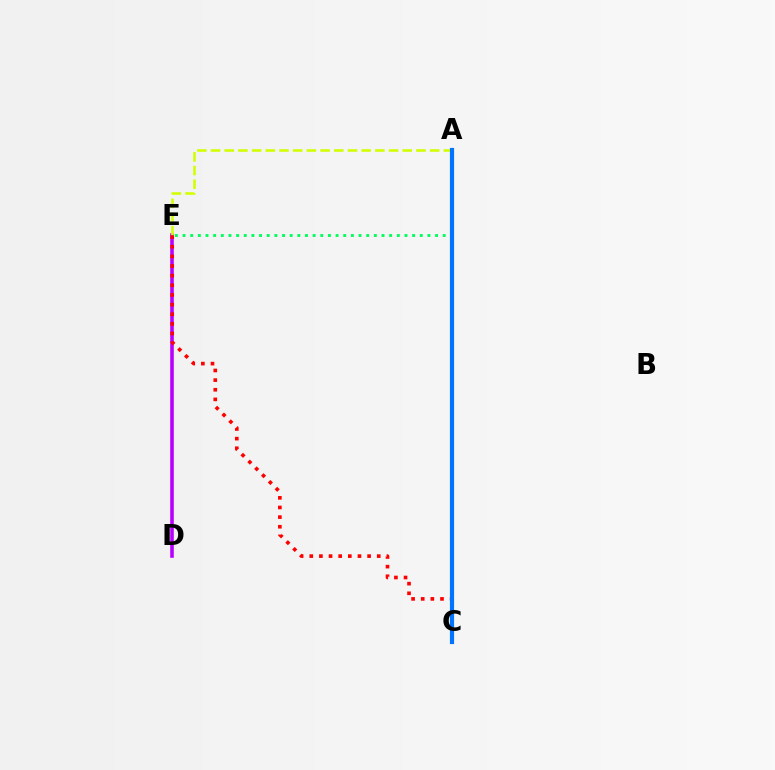{('D', 'E'): [{'color': '#b900ff', 'line_style': 'solid', 'thickness': 2.59}], ('A', 'E'): [{'color': '#00ff5c', 'line_style': 'dotted', 'thickness': 2.08}, {'color': '#d1ff00', 'line_style': 'dashed', 'thickness': 1.86}], ('C', 'E'): [{'color': '#ff0000', 'line_style': 'dotted', 'thickness': 2.62}], ('A', 'C'): [{'color': '#0074ff', 'line_style': 'solid', 'thickness': 3.0}]}